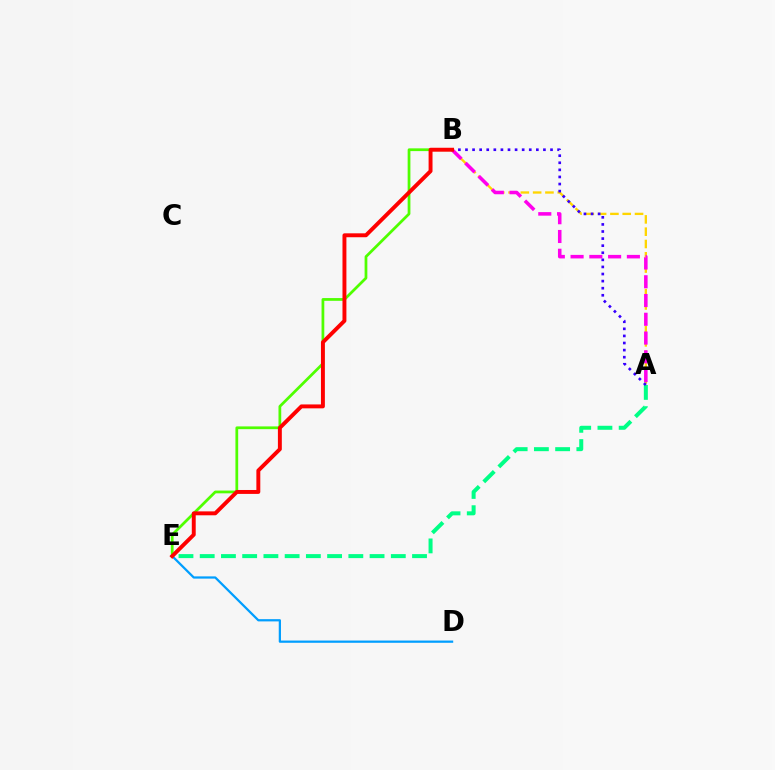{('B', 'E'): [{'color': '#4fff00', 'line_style': 'solid', 'thickness': 1.98}, {'color': '#ff0000', 'line_style': 'solid', 'thickness': 2.82}], ('A', 'B'): [{'color': '#ffd500', 'line_style': 'dashed', 'thickness': 1.67}, {'color': '#ff00ed', 'line_style': 'dashed', 'thickness': 2.55}, {'color': '#3700ff', 'line_style': 'dotted', 'thickness': 1.93}], ('A', 'E'): [{'color': '#00ff86', 'line_style': 'dashed', 'thickness': 2.88}], ('D', 'E'): [{'color': '#009eff', 'line_style': 'solid', 'thickness': 1.61}]}